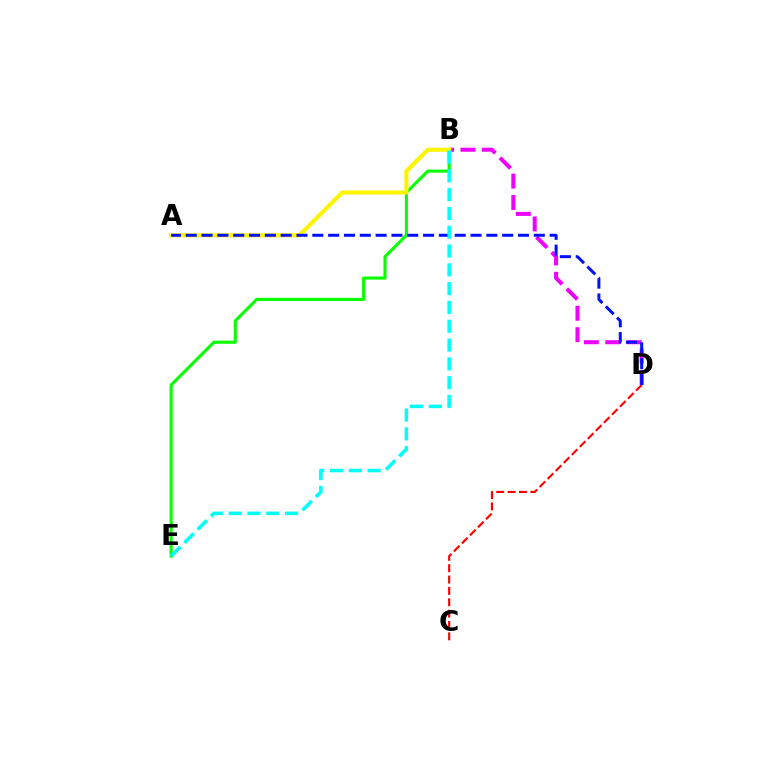{('B', 'E'): [{'color': '#08ff00', 'line_style': 'solid', 'thickness': 2.23}, {'color': '#00fff6', 'line_style': 'dashed', 'thickness': 2.55}], ('C', 'D'): [{'color': '#ff0000', 'line_style': 'dashed', 'thickness': 1.54}], ('B', 'D'): [{'color': '#ee00ff', 'line_style': 'dashed', 'thickness': 2.91}], ('A', 'B'): [{'color': '#fcf500', 'line_style': 'solid', 'thickness': 2.97}], ('A', 'D'): [{'color': '#0010ff', 'line_style': 'dashed', 'thickness': 2.15}]}